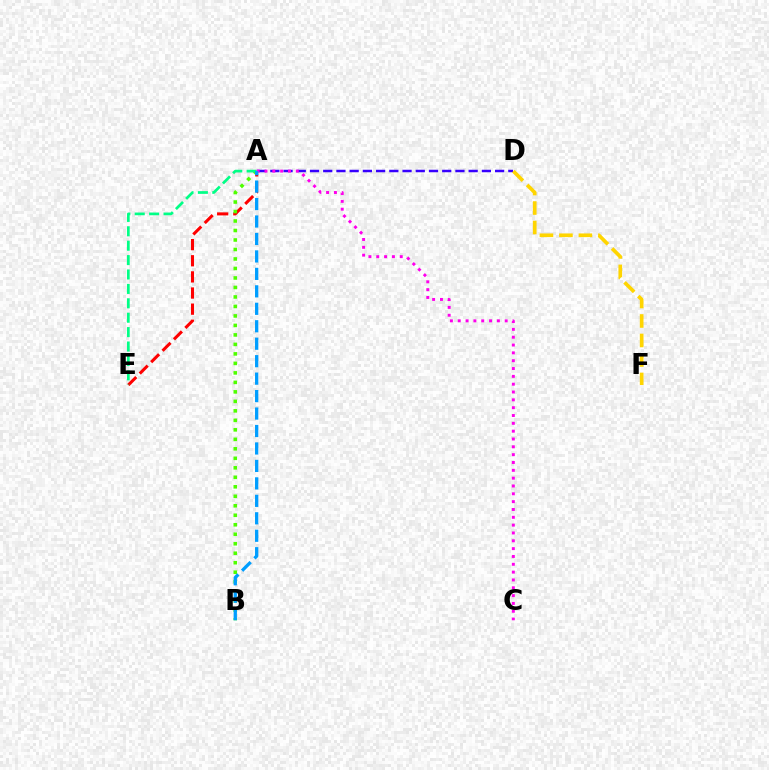{('A', 'D'): [{'color': '#3700ff', 'line_style': 'dashed', 'thickness': 1.8}], ('A', 'E'): [{'color': '#ff0000', 'line_style': 'dashed', 'thickness': 2.19}, {'color': '#00ff86', 'line_style': 'dashed', 'thickness': 1.96}], ('A', 'B'): [{'color': '#4fff00', 'line_style': 'dotted', 'thickness': 2.58}, {'color': '#009eff', 'line_style': 'dashed', 'thickness': 2.37}], ('D', 'F'): [{'color': '#ffd500', 'line_style': 'dashed', 'thickness': 2.65}], ('A', 'C'): [{'color': '#ff00ed', 'line_style': 'dotted', 'thickness': 2.13}]}